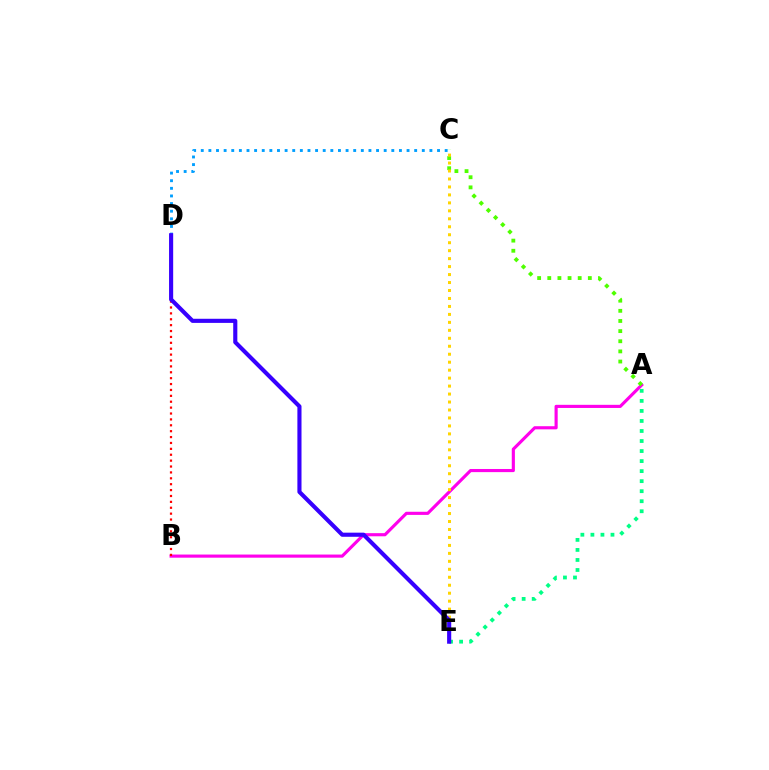{('A', 'B'): [{'color': '#ff00ed', 'line_style': 'solid', 'thickness': 2.26}], ('A', 'C'): [{'color': '#4fff00', 'line_style': 'dotted', 'thickness': 2.75}], ('C', 'E'): [{'color': '#ffd500', 'line_style': 'dotted', 'thickness': 2.16}], ('A', 'E'): [{'color': '#00ff86', 'line_style': 'dotted', 'thickness': 2.73}], ('C', 'D'): [{'color': '#009eff', 'line_style': 'dotted', 'thickness': 2.07}], ('B', 'D'): [{'color': '#ff0000', 'line_style': 'dotted', 'thickness': 1.6}], ('D', 'E'): [{'color': '#3700ff', 'line_style': 'solid', 'thickness': 2.97}]}